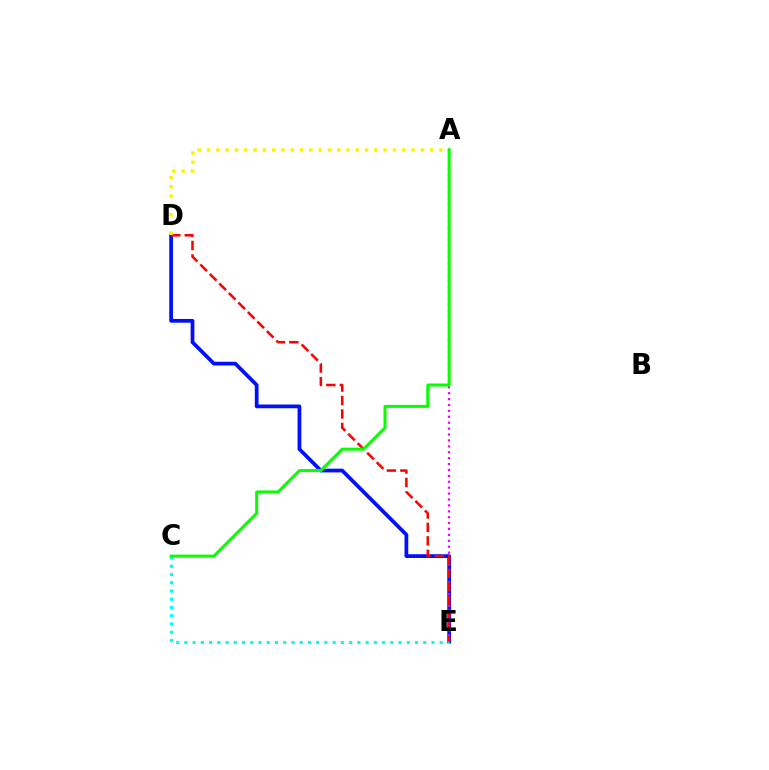{('D', 'E'): [{'color': '#0010ff', 'line_style': 'solid', 'thickness': 2.69}, {'color': '#ff0000', 'line_style': 'dashed', 'thickness': 1.83}], ('A', 'E'): [{'color': '#ee00ff', 'line_style': 'dotted', 'thickness': 1.6}], ('C', 'E'): [{'color': '#00fff6', 'line_style': 'dotted', 'thickness': 2.24}], ('A', 'D'): [{'color': '#fcf500', 'line_style': 'dotted', 'thickness': 2.53}], ('A', 'C'): [{'color': '#08ff00', 'line_style': 'solid', 'thickness': 2.17}]}